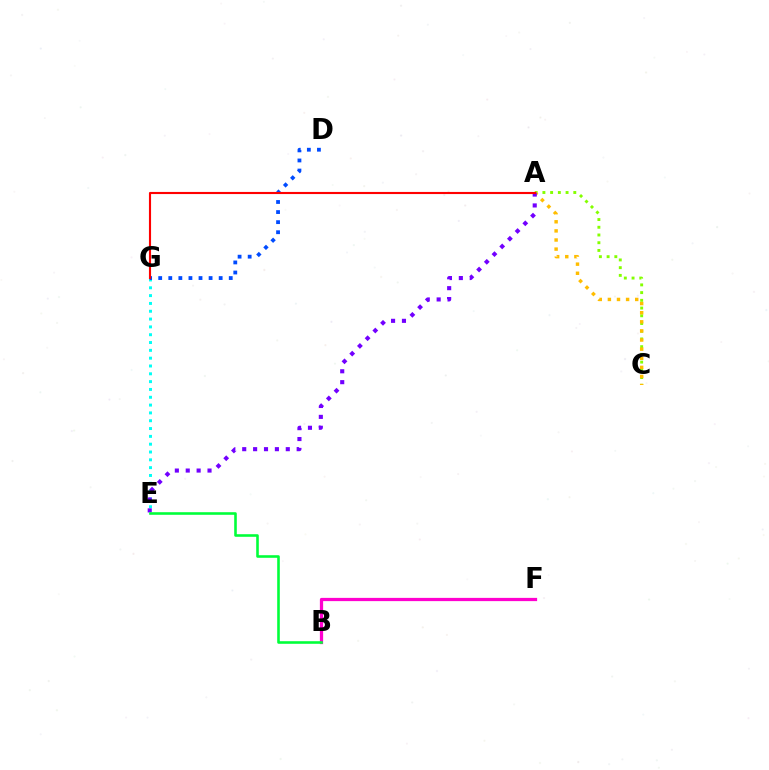{('A', 'C'): [{'color': '#84ff00', 'line_style': 'dotted', 'thickness': 2.1}, {'color': '#ffbd00', 'line_style': 'dotted', 'thickness': 2.47}], ('E', 'G'): [{'color': '#00fff6', 'line_style': 'dotted', 'thickness': 2.12}], ('D', 'G'): [{'color': '#004bff', 'line_style': 'dotted', 'thickness': 2.74}], ('A', 'E'): [{'color': '#7200ff', 'line_style': 'dotted', 'thickness': 2.96}], ('A', 'G'): [{'color': '#ff0000', 'line_style': 'solid', 'thickness': 1.53}], ('B', 'F'): [{'color': '#ff00cf', 'line_style': 'solid', 'thickness': 2.34}], ('B', 'E'): [{'color': '#00ff39', 'line_style': 'solid', 'thickness': 1.86}]}